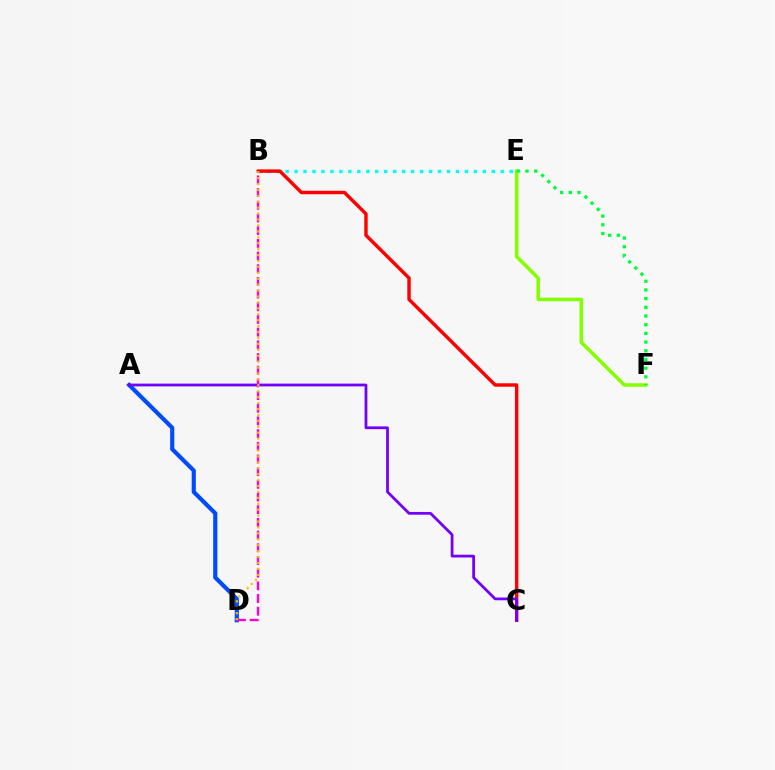{('B', 'E'): [{'color': '#00fff6', 'line_style': 'dotted', 'thickness': 2.44}], ('A', 'D'): [{'color': '#004bff', 'line_style': 'solid', 'thickness': 2.99}], ('B', 'C'): [{'color': '#ff0000', 'line_style': 'solid', 'thickness': 2.47}], ('A', 'C'): [{'color': '#7200ff', 'line_style': 'solid', 'thickness': 1.99}], ('B', 'D'): [{'color': '#ff00cf', 'line_style': 'dashed', 'thickness': 1.72}, {'color': '#ffbd00', 'line_style': 'dotted', 'thickness': 1.61}], ('E', 'F'): [{'color': '#84ff00', 'line_style': 'solid', 'thickness': 2.54}, {'color': '#00ff39', 'line_style': 'dotted', 'thickness': 2.36}]}